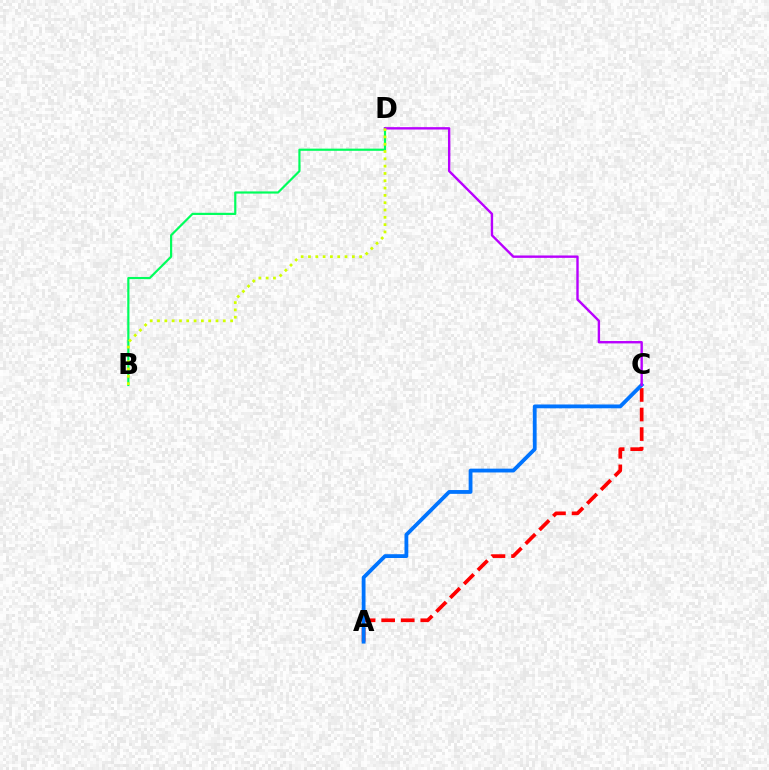{('A', 'C'): [{'color': '#ff0000', 'line_style': 'dashed', 'thickness': 2.66}, {'color': '#0074ff', 'line_style': 'solid', 'thickness': 2.74}], ('B', 'D'): [{'color': '#00ff5c', 'line_style': 'solid', 'thickness': 1.57}, {'color': '#d1ff00', 'line_style': 'dotted', 'thickness': 1.99}], ('C', 'D'): [{'color': '#b900ff', 'line_style': 'solid', 'thickness': 1.72}]}